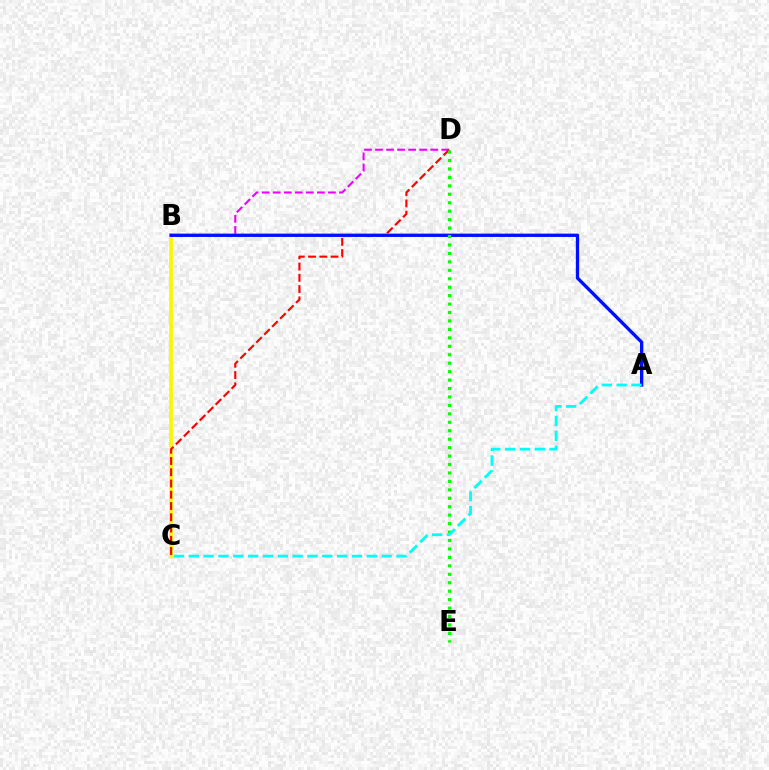{('B', 'C'): [{'color': '#fcf500', 'line_style': 'solid', 'thickness': 2.68}], ('B', 'D'): [{'color': '#ee00ff', 'line_style': 'dashed', 'thickness': 1.5}], ('C', 'D'): [{'color': '#ff0000', 'line_style': 'dashed', 'thickness': 1.53}], ('A', 'B'): [{'color': '#0010ff', 'line_style': 'solid', 'thickness': 2.39}], ('D', 'E'): [{'color': '#08ff00', 'line_style': 'dotted', 'thickness': 2.29}], ('A', 'C'): [{'color': '#00fff6', 'line_style': 'dashed', 'thickness': 2.02}]}